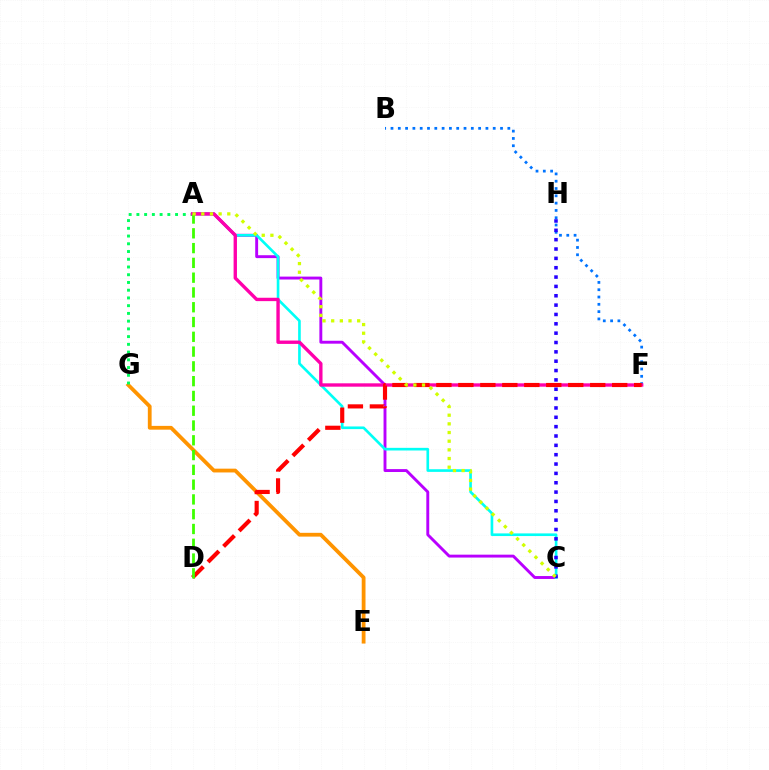{('A', 'C'): [{'color': '#b900ff', 'line_style': 'solid', 'thickness': 2.09}, {'color': '#00fff6', 'line_style': 'solid', 'thickness': 1.91}, {'color': '#d1ff00', 'line_style': 'dotted', 'thickness': 2.35}], ('B', 'F'): [{'color': '#0074ff', 'line_style': 'dotted', 'thickness': 1.98}], ('E', 'G'): [{'color': '#ff9400', 'line_style': 'solid', 'thickness': 2.73}], ('A', 'G'): [{'color': '#00ff5c', 'line_style': 'dotted', 'thickness': 2.1}], ('C', 'H'): [{'color': '#2500ff', 'line_style': 'dotted', 'thickness': 2.54}], ('A', 'F'): [{'color': '#ff00ac', 'line_style': 'solid', 'thickness': 2.43}], ('D', 'F'): [{'color': '#ff0000', 'line_style': 'dashed', 'thickness': 2.99}], ('A', 'D'): [{'color': '#3dff00', 'line_style': 'dashed', 'thickness': 2.01}]}